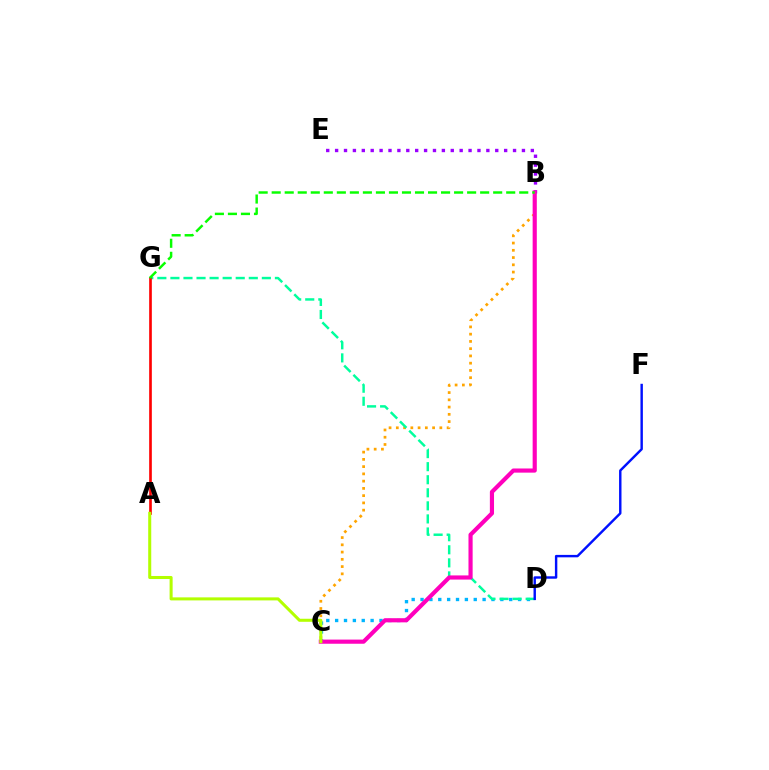{('B', 'C'): [{'color': '#ffa500', 'line_style': 'dotted', 'thickness': 1.97}, {'color': '#ff00bd', 'line_style': 'solid', 'thickness': 2.99}], ('B', 'E'): [{'color': '#9b00ff', 'line_style': 'dotted', 'thickness': 2.42}], ('C', 'D'): [{'color': '#00b5ff', 'line_style': 'dotted', 'thickness': 2.41}], ('D', 'G'): [{'color': '#00ff9d', 'line_style': 'dashed', 'thickness': 1.77}], ('A', 'G'): [{'color': '#ff0000', 'line_style': 'solid', 'thickness': 1.91}], ('B', 'G'): [{'color': '#08ff00', 'line_style': 'dashed', 'thickness': 1.77}], ('A', 'C'): [{'color': '#b3ff00', 'line_style': 'solid', 'thickness': 2.19}], ('D', 'F'): [{'color': '#0010ff', 'line_style': 'solid', 'thickness': 1.74}]}